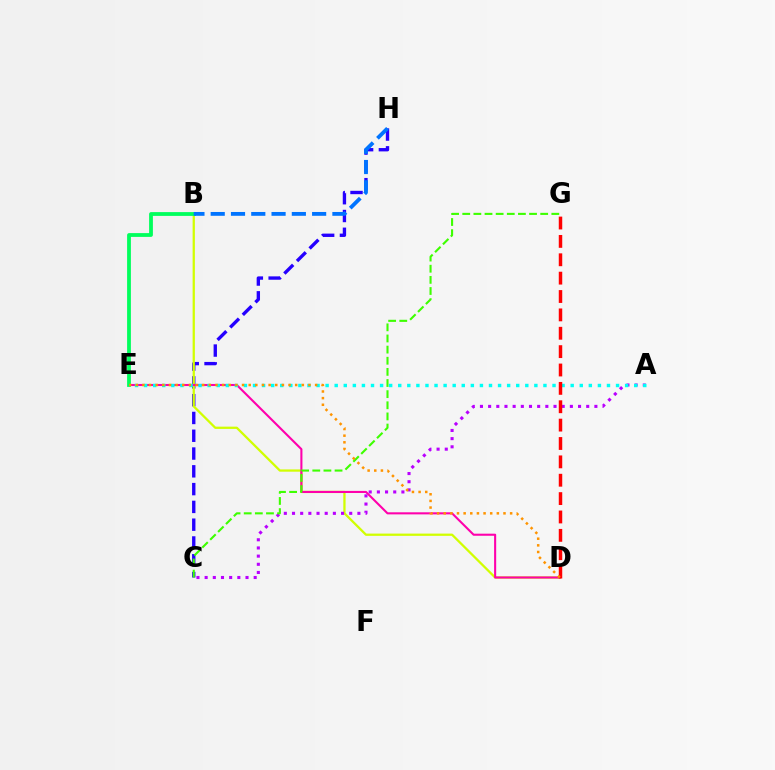{('C', 'H'): [{'color': '#2500ff', 'line_style': 'dashed', 'thickness': 2.42}], ('B', 'D'): [{'color': '#d1ff00', 'line_style': 'solid', 'thickness': 1.63}], ('A', 'C'): [{'color': '#b900ff', 'line_style': 'dotted', 'thickness': 2.22}], ('D', 'E'): [{'color': '#ff00ac', 'line_style': 'solid', 'thickness': 1.5}, {'color': '#ff9400', 'line_style': 'dotted', 'thickness': 1.8}], ('C', 'G'): [{'color': '#3dff00', 'line_style': 'dashed', 'thickness': 1.51}], ('B', 'E'): [{'color': '#00ff5c', 'line_style': 'solid', 'thickness': 2.73}], ('A', 'E'): [{'color': '#00fff6', 'line_style': 'dotted', 'thickness': 2.47}], ('D', 'G'): [{'color': '#ff0000', 'line_style': 'dashed', 'thickness': 2.5}], ('B', 'H'): [{'color': '#0074ff', 'line_style': 'dashed', 'thickness': 2.76}]}